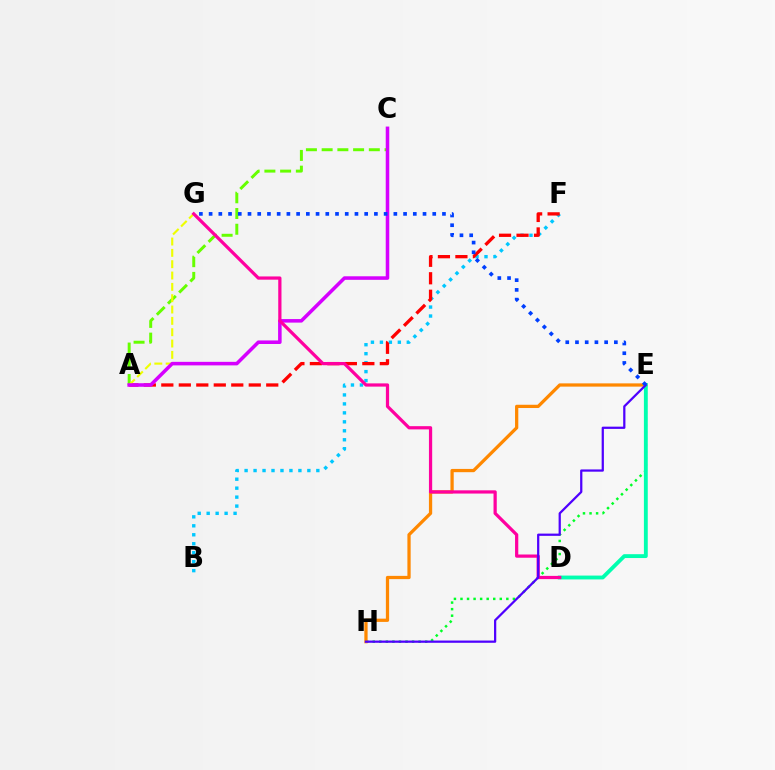{('E', 'H'): [{'color': '#00ff27', 'line_style': 'dotted', 'thickness': 1.78}, {'color': '#ff8800', 'line_style': 'solid', 'thickness': 2.35}, {'color': '#4f00ff', 'line_style': 'solid', 'thickness': 1.61}], ('B', 'F'): [{'color': '#00c7ff', 'line_style': 'dotted', 'thickness': 2.44}], ('A', 'C'): [{'color': '#66ff00', 'line_style': 'dashed', 'thickness': 2.14}, {'color': '#d600ff', 'line_style': 'solid', 'thickness': 2.55}], ('A', 'F'): [{'color': '#ff0000', 'line_style': 'dashed', 'thickness': 2.38}], ('A', 'G'): [{'color': '#eeff00', 'line_style': 'dashed', 'thickness': 1.54}], ('D', 'E'): [{'color': '#00ffaf', 'line_style': 'solid', 'thickness': 2.77}], ('D', 'G'): [{'color': '#ff00a0', 'line_style': 'solid', 'thickness': 2.32}], ('E', 'G'): [{'color': '#003fff', 'line_style': 'dotted', 'thickness': 2.64}]}